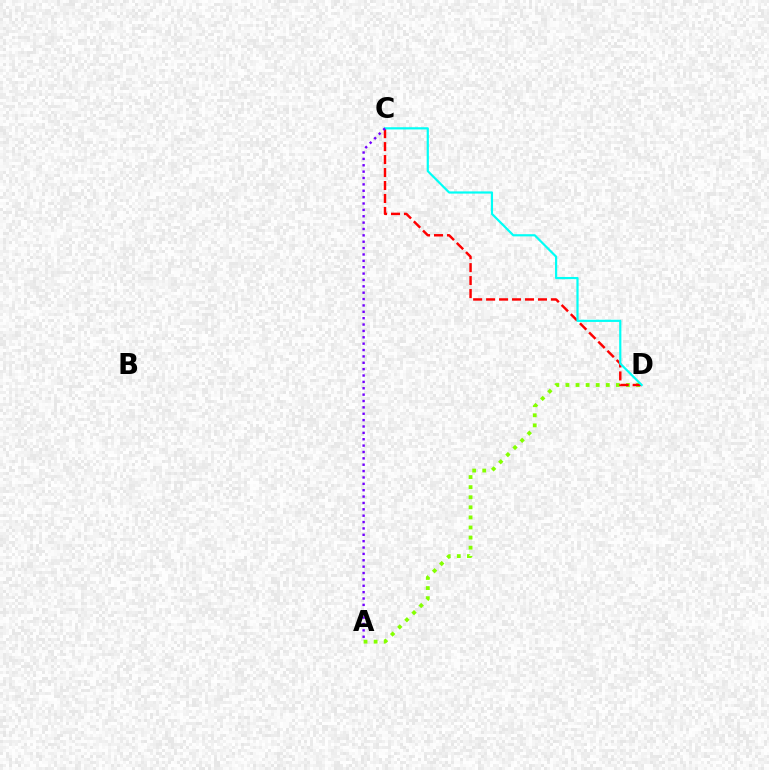{('A', 'D'): [{'color': '#84ff00', 'line_style': 'dotted', 'thickness': 2.74}], ('C', 'D'): [{'color': '#ff0000', 'line_style': 'dashed', 'thickness': 1.76}, {'color': '#00fff6', 'line_style': 'solid', 'thickness': 1.58}], ('A', 'C'): [{'color': '#7200ff', 'line_style': 'dotted', 'thickness': 1.73}]}